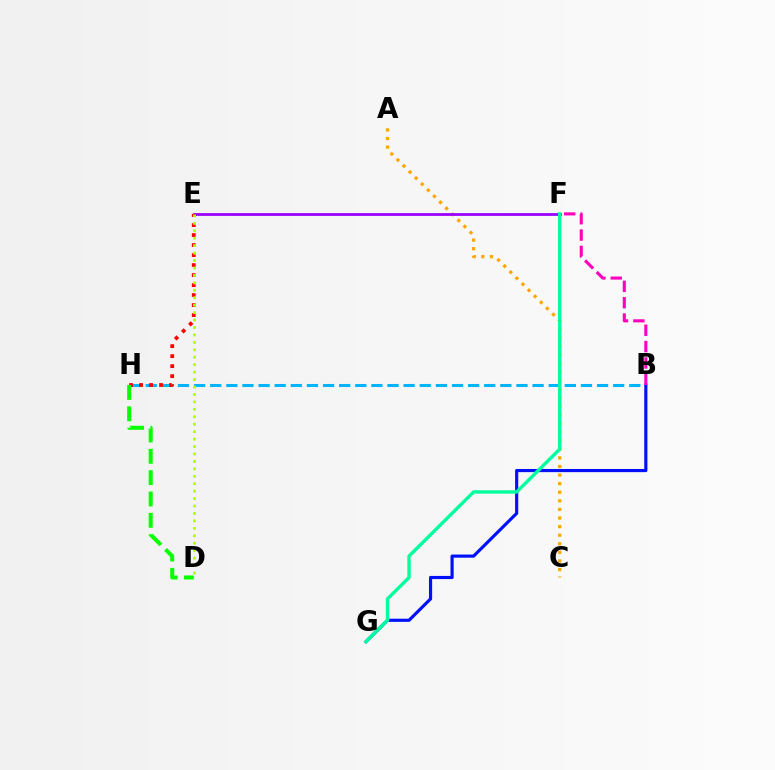{('A', 'C'): [{'color': '#ffa500', 'line_style': 'dotted', 'thickness': 2.33}], ('B', 'H'): [{'color': '#00b5ff', 'line_style': 'dashed', 'thickness': 2.19}], ('B', 'G'): [{'color': '#0010ff', 'line_style': 'solid', 'thickness': 2.27}], ('B', 'F'): [{'color': '#ff00bd', 'line_style': 'dashed', 'thickness': 2.22}], ('E', 'F'): [{'color': '#9b00ff', 'line_style': 'solid', 'thickness': 2.0}], ('E', 'H'): [{'color': '#ff0000', 'line_style': 'dotted', 'thickness': 2.72}], ('D', 'E'): [{'color': '#b3ff00', 'line_style': 'dotted', 'thickness': 2.02}], ('D', 'H'): [{'color': '#08ff00', 'line_style': 'dashed', 'thickness': 2.9}], ('F', 'G'): [{'color': '#00ff9d', 'line_style': 'solid', 'thickness': 2.43}]}